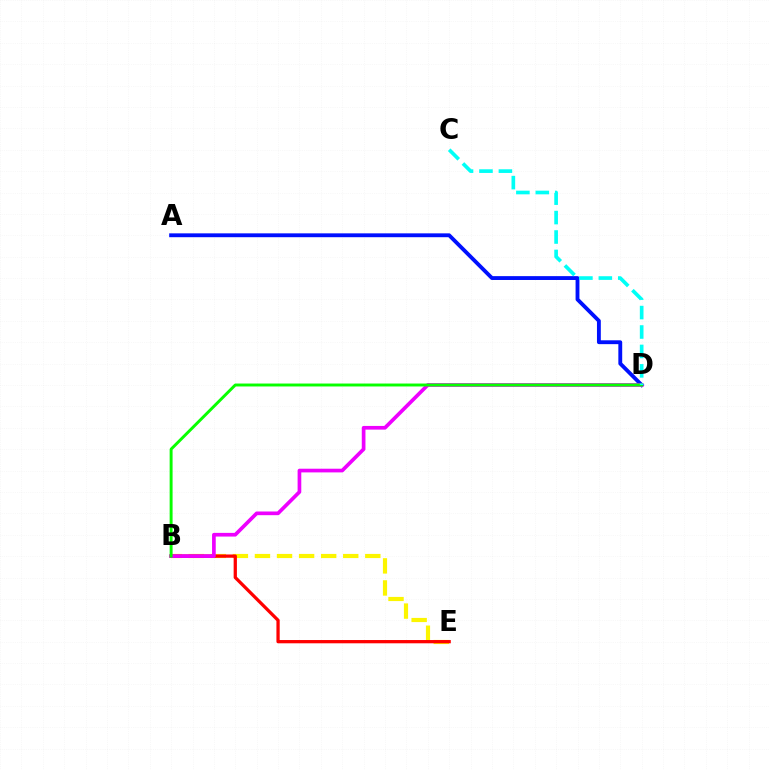{('B', 'E'): [{'color': '#fcf500', 'line_style': 'dashed', 'thickness': 3.0}, {'color': '#ff0000', 'line_style': 'solid', 'thickness': 2.35}], ('A', 'D'): [{'color': '#0010ff', 'line_style': 'solid', 'thickness': 2.78}], ('B', 'D'): [{'color': '#ee00ff', 'line_style': 'solid', 'thickness': 2.65}, {'color': '#08ff00', 'line_style': 'solid', 'thickness': 2.11}], ('C', 'D'): [{'color': '#00fff6', 'line_style': 'dashed', 'thickness': 2.64}]}